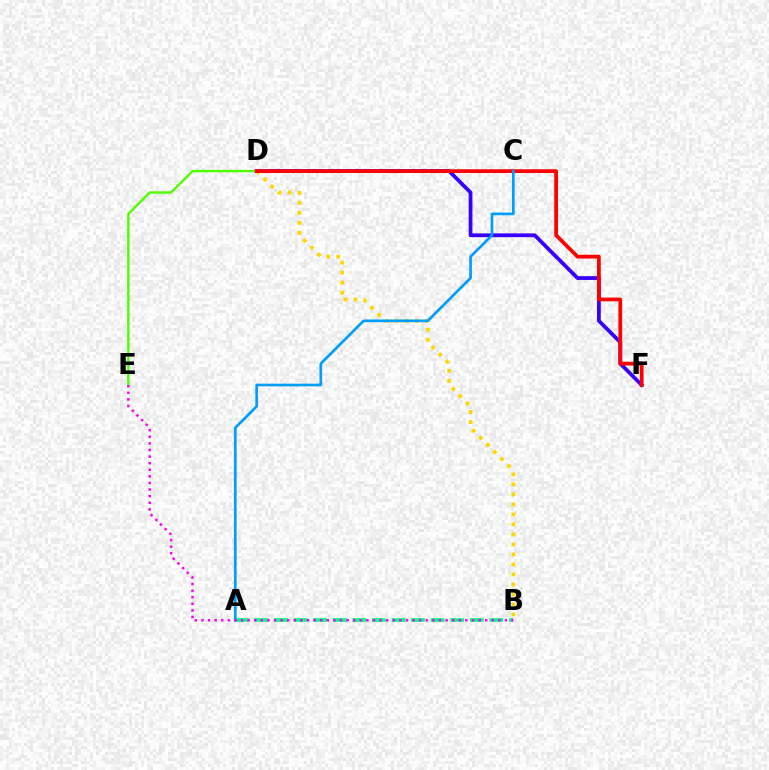{('D', 'F'): [{'color': '#3700ff', 'line_style': 'solid', 'thickness': 2.72}, {'color': '#ff0000', 'line_style': 'solid', 'thickness': 2.7}], ('B', 'D'): [{'color': '#ffd500', 'line_style': 'dotted', 'thickness': 2.72}], ('D', 'E'): [{'color': '#4fff00', 'line_style': 'solid', 'thickness': 1.74}], ('A', 'B'): [{'color': '#00ff86', 'line_style': 'dashed', 'thickness': 2.66}], ('A', 'C'): [{'color': '#009eff', 'line_style': 'solid', 'thickness': 1.94}], ('B', 'E'): [{'color': '#ff00ed', 'line_style': 'dotted', 'thickness': 1.79}]}